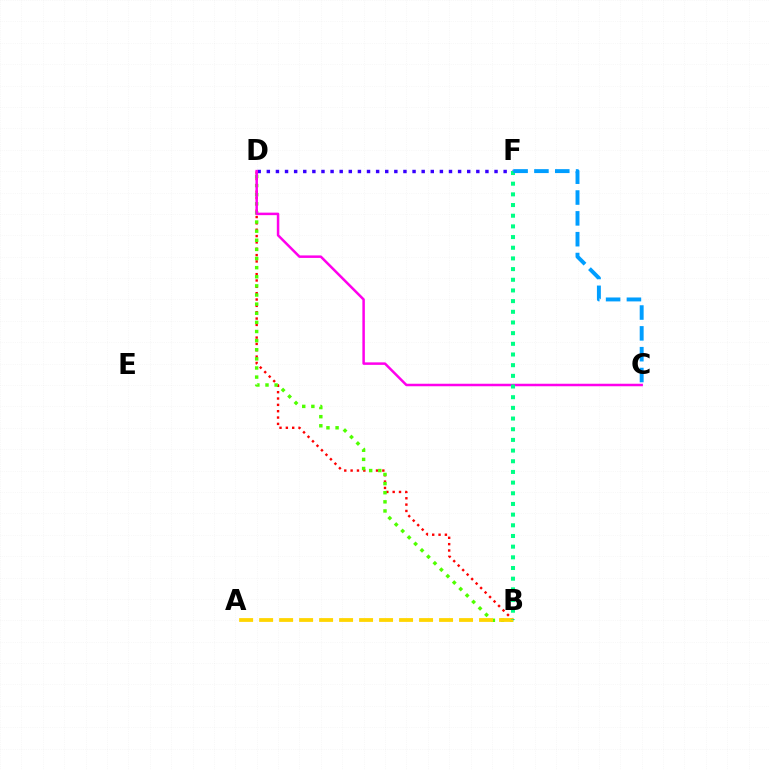{('B', 'D'): [{'color': '#ff0000', 'line_style': 'dotted', 'thickness': 1.72}, {'color': '#4fff00', 'line_style': 'dotted', 'thickness': 2.48}], ('D', 'F'): [{'color': '#3700ff', 'line_style': 'dotted', 'thickness': 2.47}], ('C', 'D'): [{'color': '#ff00ed', 'line_style': 'solid', 'thickness': 1.8}], ('A', 'B'): [{'color': '#ffd500', 'line_style': 'dashed', 'thickness': 2.72}], ('B', 'F'): [{'color': '#00ff86', 'line_style': 'dotted', 'thickness': 2.9}], ('C', 'F'): [{'color': '#009eff', 'line_style': 'dashed', 'thickness': 2.83}]}